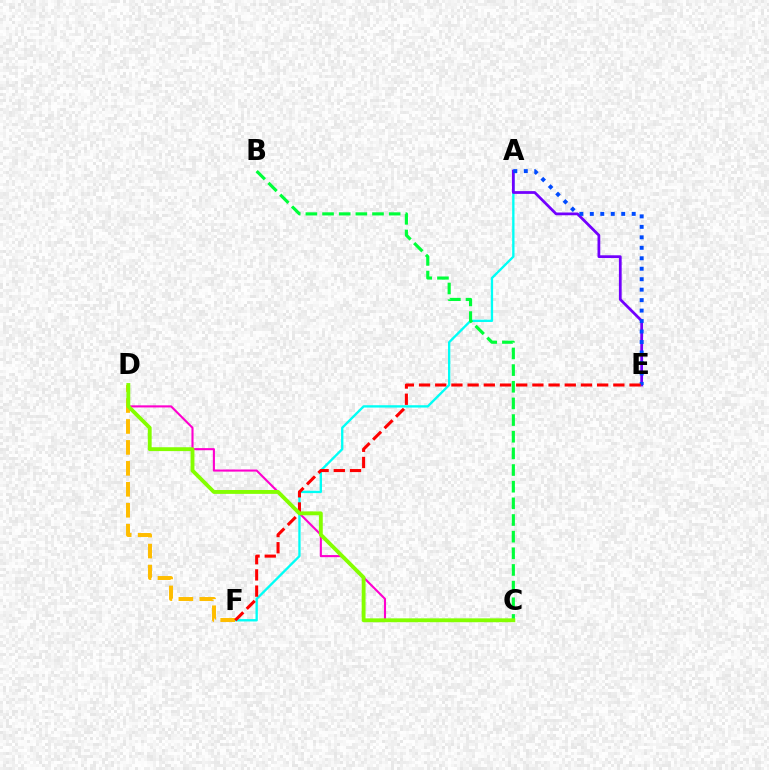{('A', 'F'): [{'color': '#00fff6', 'line_style': 'solid', 'thickness': 1.68}], ('B', 'C'): [{'color': '#00ff39', 'line_style': 'dashed', 'thickness': 2.26}], ('A', 'E'): [{'color': '#7200ff', 'line_style': 'solid', 'thickness': 1.99}, {'color': '#004bff', 'line_style': 'dotted', 'thickness': 2.84}], ('C', 'D'): [{'color': '#ff00cf', 'line_style': 'solid', 'thickness': 1.52}, {'color': '#84ff00', 'line_style': 'solid', 'thickness': 2.78}], ('D', 'F'): [{'color': '#ffbd00', 'line_style': 'dashed', 'thickness': 2.85}], ('E', 'F'): [{'color': '#ff0000', 'line_style': 'dashed', 'thickness': 2.2}]}